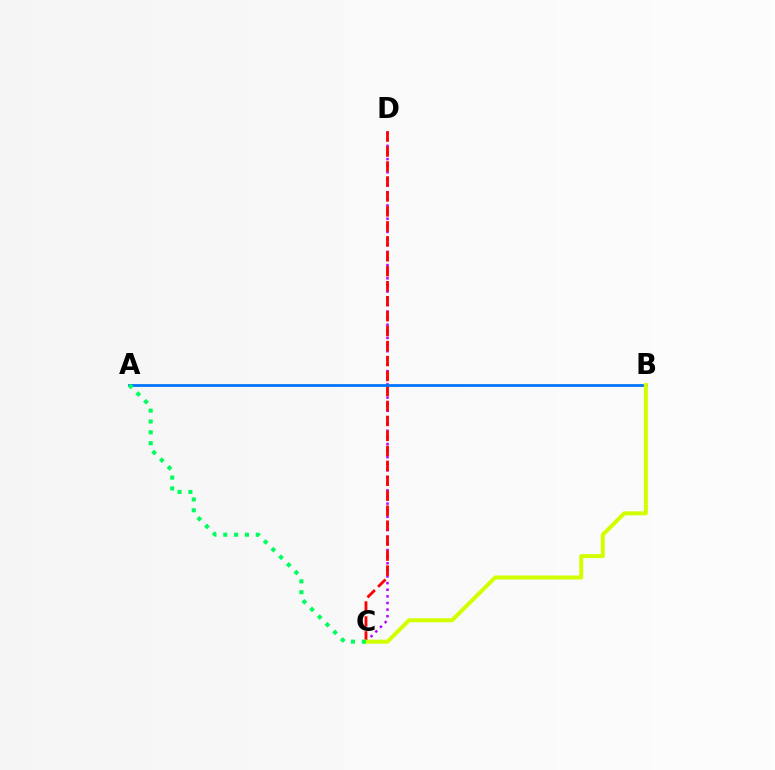{('C', 'D'): [{'color': '#b900ff', 'line_style': 'dotted', 'thickness': 1.8}, {'color': '#ff0000', 'line_style': 'dashed', 'thickness': 2.03}], ('A', 'B'): [{'color': '#0074ff', 'line_style': 'solid', 'thickness': 1.98}], ('B', 'C'): [{'color': '#d1ff00', 'line_style': 'solid', 'thickness': 2.89}], ('A', 'C'): [{'color': '#00ff5c', 'line_style': 'dotted', 'thickness': 2.95}]}